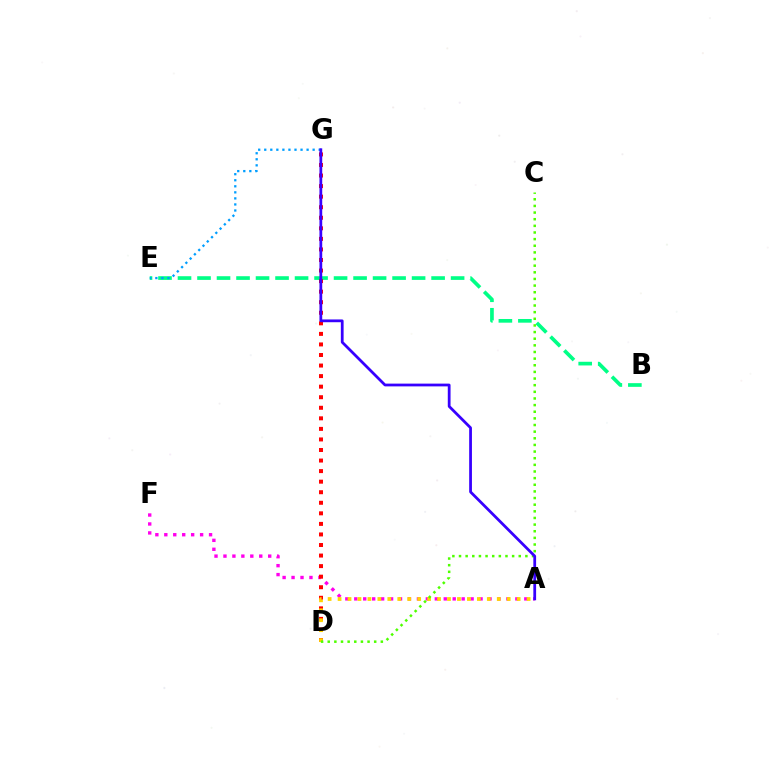{('A', 'F'): [{'color': '#ff00ed', 'line_style': 'dotted', 'thickness': 2.43}], ('B', 'E'): [{'color': '#00ff86', 'line_style': 'dashed', 'thickness': 2.65}], ('E', 'G'): [{'color': '#009eff', 'line_style': 'dotted', 'thickness': 1.64}], ('D', 'G'): [{'color': '#ff0000', 'line_style': 'dotted', 'thickness': 2.87}], ('A', 'D'): [{'color': '#ffd500', 'line_style': 'dotted', 'thickness': 2.7}], ('C', 'D'): [{'color': '#4fff00', 'line_style': 'dotted', 'thickness': 1.8}], ('A', 'G'): [{'color': '#3700ff', 'line_style': 'solid', 'thickness': 1.99}]}